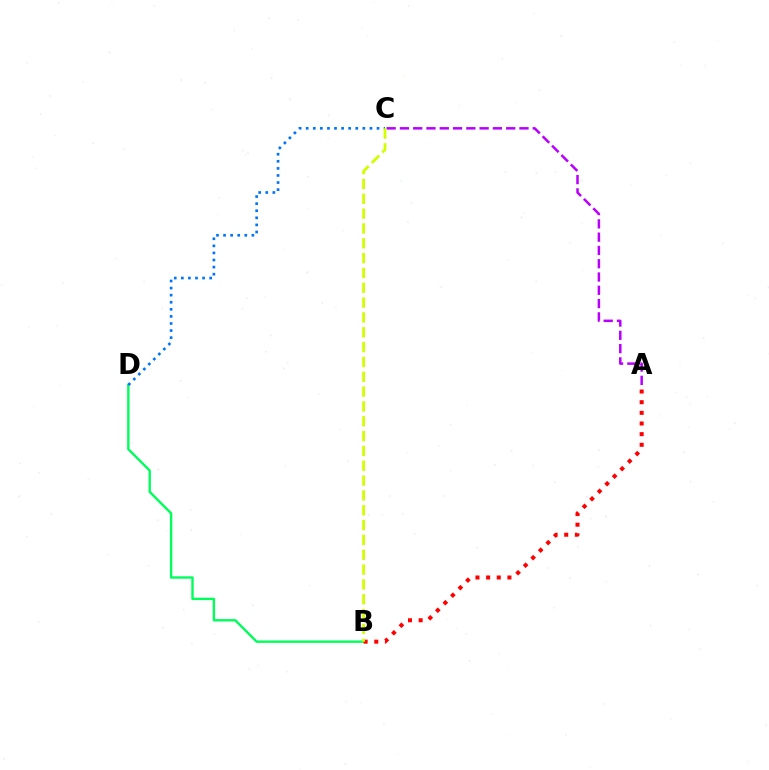{('A', 'C'): [{'color': '#b900ff', 'line_style': 'dashed', 'thickness': 1.8}], ('B', 'D'): [{'color': '#00ff5c', 'line_style': 'solid', 'thickness': 1.72}], ('A', 'B'): [{'color': '#ff0000', 'line_style': 'dotted', 'thickness': 2.89}], ('C', 'D'): [{'color': '#0074ff', 'line_style': 'dotted', 'thickness': 1.92}], ('B', 'C'): [{'color': '#d1ff00', 'line_style': 'dashed', 'thickness': 2.01}]}